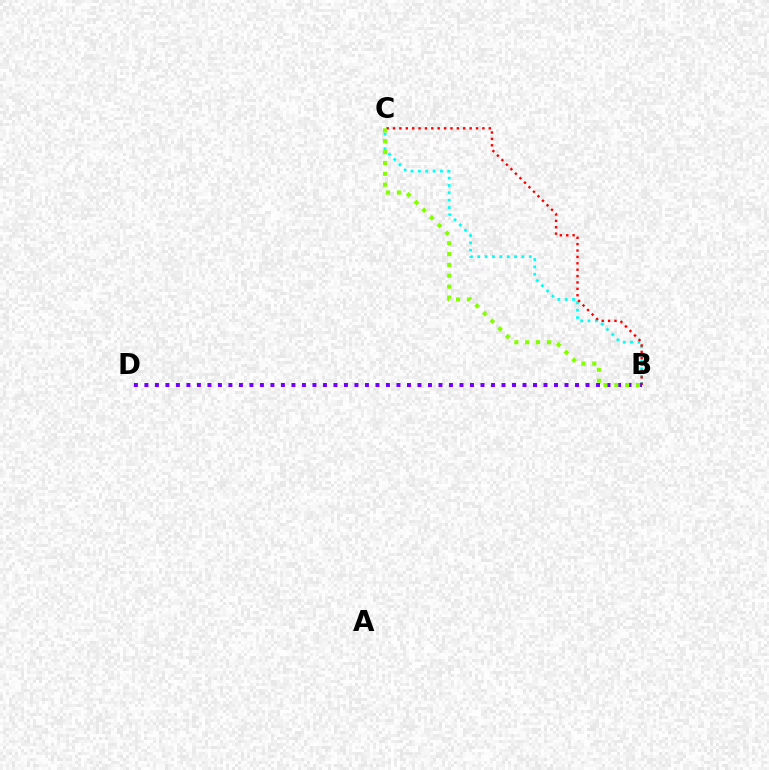{('B', 'C'): [{'color': '#00fff6', 'line_style': 'dotted', 'thickness': 2.0}, {'color': '#ff0000', 'line_style': 'dotted', 'thickness': 1.73}, {'color': '#84ff00', 'line_style': 'dotted', 'thickness': 2.95}], ('B', 'D'): [{'color': '#7200ff', 'line_style': 'dotted', 'thickness': 2.85}]}